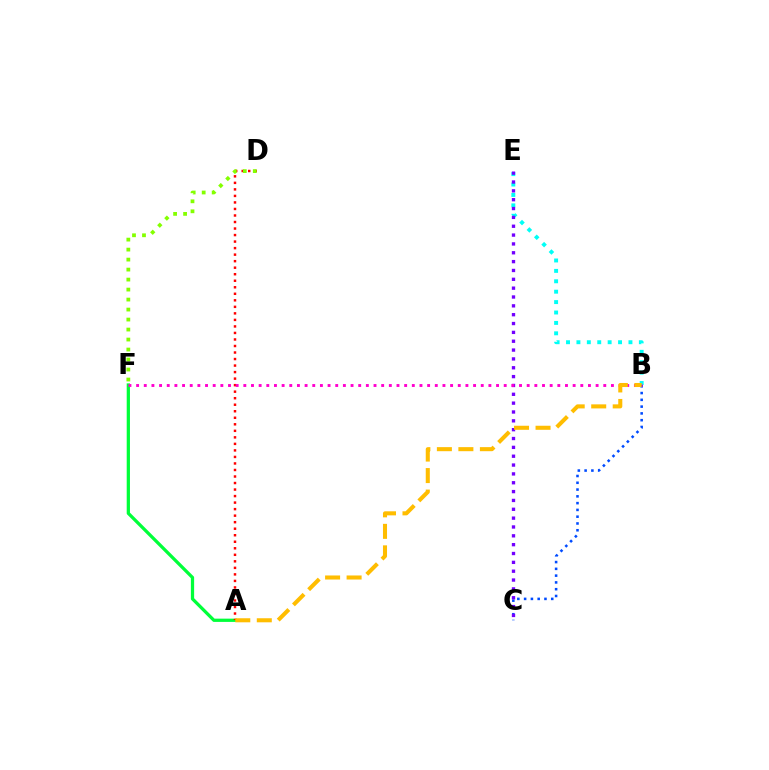{('A', 'F'): [{'color': '#00ff39', 'line_style': 'solid', 'thickness': 2.34}], ('A', 'D'): [{'color': '#ff0000', 'line_style': 'dotted', 'thickness': 1.77}], ('B', 'E'): [{'color': '#00fff6', 'line_style': 'dotted', 'thickness': 2.83}], ('B', 'C'): [{'color': '#004bff', 'line_style': 'dotted', 'thickness': 1.84}], ('D', 'F'): [{'color': '#84ff00', 'line_style': 'dotted', 'thickness': 2.72}], ('C', 'E'): [{'color': '#7200ff', 'line_style': 'dotted', 'thickness': 2.4}], ('B', 'F'): [{'color': '#ff00cf', 'line_style': 'dotted', 'thickness': 2.08}], ('A', 'B'): [{'color': '#ffbd00', 'line_style': 'dashed', 'thickness': 2.92}]}